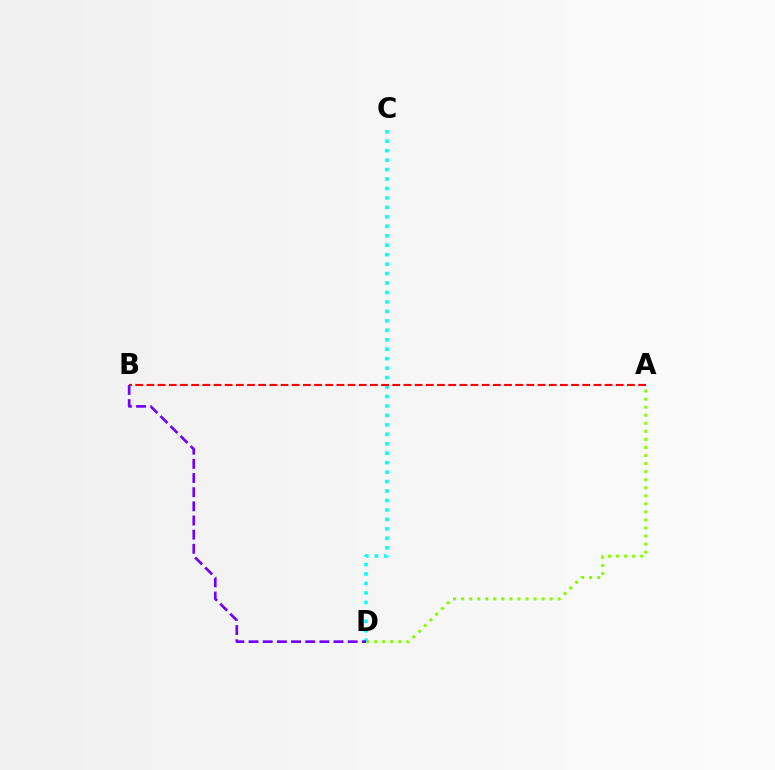{('A', 'D'): [{'color': '#84ff00', 'line_style': 'dotted', 'thickness': 2.19}], ('C', 'D'): [{'color': '#00fff6', 'line_style': 'dotted', 'thickness': 2.57}], ('A', 'B'): [{'color': '#ff0000', 'line_style': 'dashed', 'thickness': 1.52}], ('B', 'D'): [{'color': '#7200ff', 'line_style': 'dashed', 'thickness': 1.92}]}